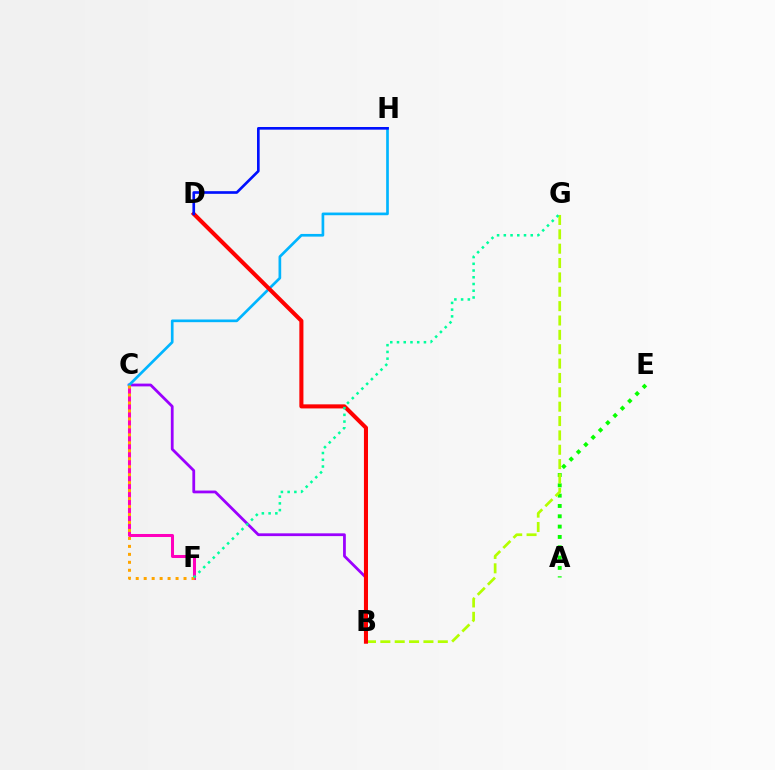{('B', 'C'): [{'color': '#9b00ff', 'line_style': 'solid', 'thickness': 2.0}], ('A', 'E'): [{'color': '#08ff00', 'line_style': 'dotted', 'thickness': 2.8}], ('C', 'F'): [{'color': '#ff00bd', 'line_style': 'solid', 'thickness': 2.18}, {'color': '#ffa500', 'line_style': 'dotted', 'thickness': 2.16}], ('C', 'H'): [{'color': '#00b5ff', 'line_style': 'solid', 'thickness': 1.93}], ('B', 'G'): [{'color': '#b3ff00', 'line_style': 'dashed', 'thickness': 1.95}], ('B', 'D'): [{'color': '#ff0000', 'line_style': 'solid', 'thickness': 2.93}], ('F', 'G'): [{'color': '#00ff9d', 'line_style': 'dotted', 'thickness': 1.83}], ('D', 'H'): [{'color': '#0010ff', 'line_style': 'solid', 'thickness': 1.91}]}